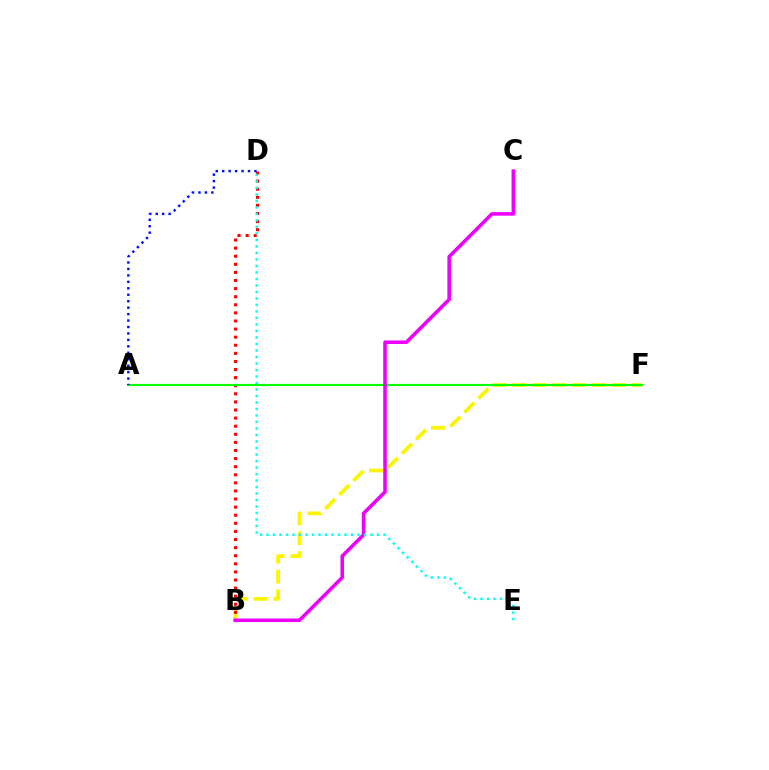{('B', 'F'): [{'color': '#fcf500', 'line_style': 'dashed', 'thickness': 2.7}], ('B', 'D'): [{'color': '#ff0000', 'line_style': 'dotted', 'thickness': 2.2}], ('A', 'F'): [{'color': '#08ff00', 'line_style': 'solid', 'thickness': 1.55}], ('B', 'C'): [{'color': '#ee00ff', 'line_style': 'solid', 'thickness': 2.56}], ('A', 'D'): [{'color': '#0010ff', 'line_style': 'dotted', 'thickness': 1.75}], ('D', 'E'): [{'color': '#00fff6', 'line_style': 'dotted', 'thickness': 1.77}]}